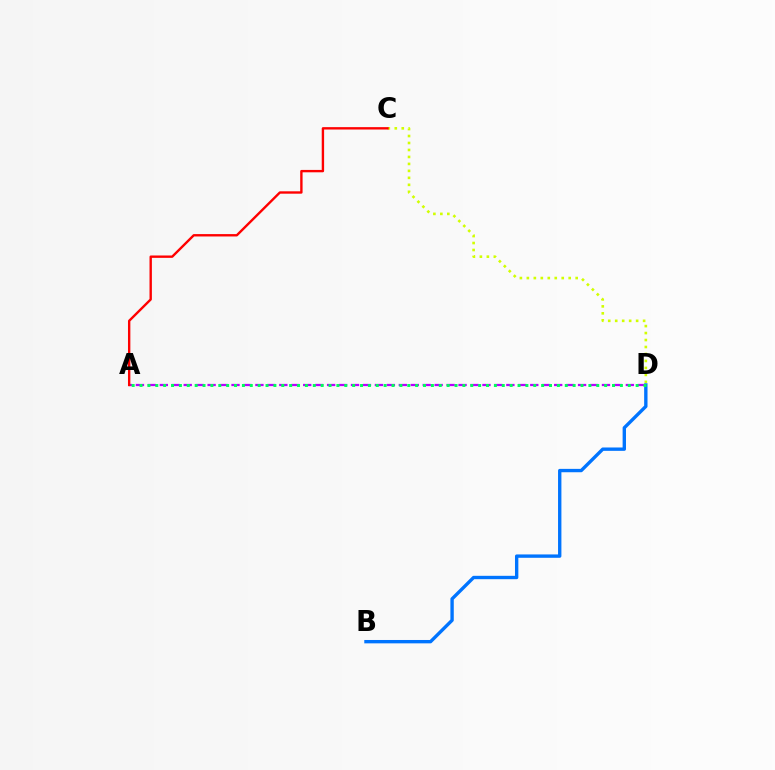{('C', 'D'): [{'color': '#d1ff00', 'line_style': 'dotted', 'thickness': 1.89}], ('B', 'D'): [{'color': '#0074ff', 'line_style': 'solid', 'thickness': 2.42}], ('A', 'D'): [{'color': '#b900ff', 'line_style': 'dashed', 'thickness': 1.62}, {'color': '#00ff5c', 'line_style': 'dotted', 'thickness': 2.14}], ('A', 'C'): [{'color': '#ff0000', 'line_style': 'solid', 'thickness': 1.71}]}